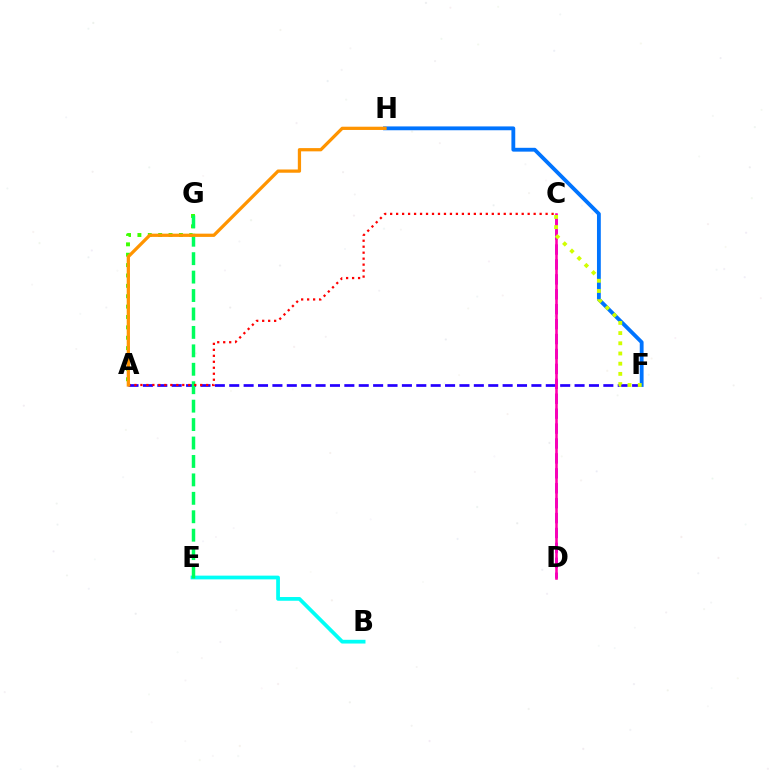{('B', 'E'): [{'color': '#00fff6', 'line_style': 'solid', 'thickness': 2.69}], ('A', 'G'): [{'color': '#3dff00', 'line_style': 'dotted', 'thickness': 2.82}], ('A', 'F'): [{'color': '#2500ff', 'line_style': 'dashed', 'thickness': 1.95}], ('E', 'G'): [{'color': '#00ff5c', 'line_style': 'dashed', 'thickness': 2.5}], ('F', 'H'): [{'color': '#0074ff', 'line_style': 'solid', 'thickness': 2.76}], ('A', 'C'): [{'color': '#ff0000', 'line_style': 'dotted', 'thickness': 1.62}], ('C', 'D'): [{'color': '#b900ff', 'line_style': 'dashed', 'thickness': 2.03}, {'color': '#ff00ac', 'line_style': 'solid', 'thickness': 1.84}], ('A', 'H'): [{'color': '#ff9400', 'line_style': 'solid', 'thickness': 2.34}], ('C', 'F'): [{'color': '#d1ff00', 'line_style': 'dotted', 'thickness': 2.77}]}